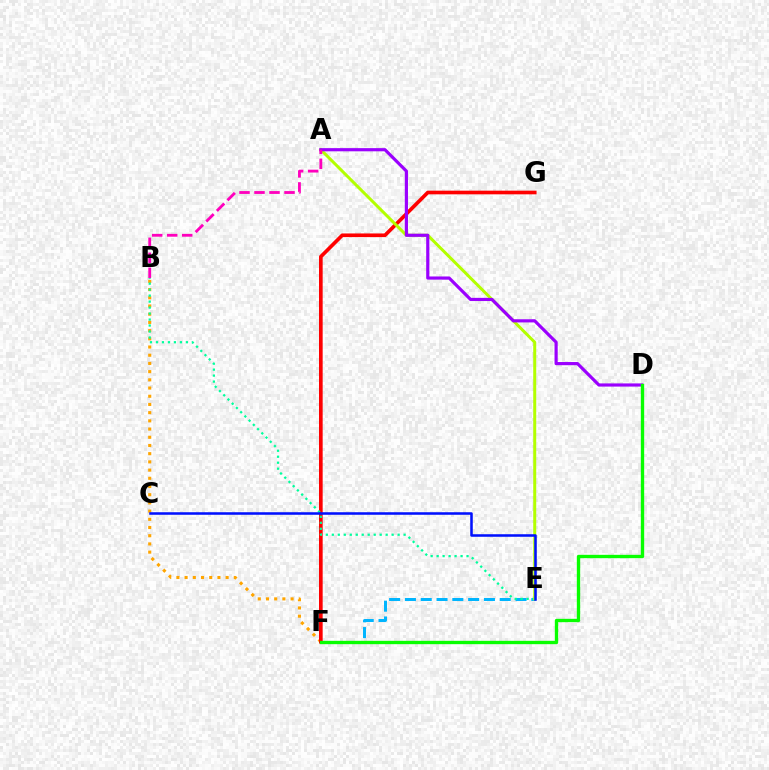{('B', 'F'): [{'color': '#ffa500', 'line_style': 'dotted', 'thickness': 2.23}], ('F', 'G'): [{'color': '#ff0000', 'line_style': 'solid', 'thickness': 2.63}], ('E', 'F'): [{'color': '#00b5ff', 'line_style': 'dashed', 'thickness': 2.15}], ('B', 'E'): [{'color': '#00ff9d', 'line_style': 'dotted', 'thickness': 1.63}], ('A', 'E'): [{'color': '#b3ff00', 'line_style': 'solid', 'thickness': 2.16}], ('A', 'D'): [{'color': '#9b00ff', 'line_style': 'solid', 'thickness': 2.28}], ('A', 'B'): [{'color': '#ff00bd', 'line_style': 'dashed', 'thickness': 2.04}], ('C', 'E'): [{'color': '#0010ff', 'line_style': 'solid', 'thickness': 1.83}], ('D', 'F'): [{'color': '#08ff00', 'line_style': 'solid', 'thickness': 2.41}]}